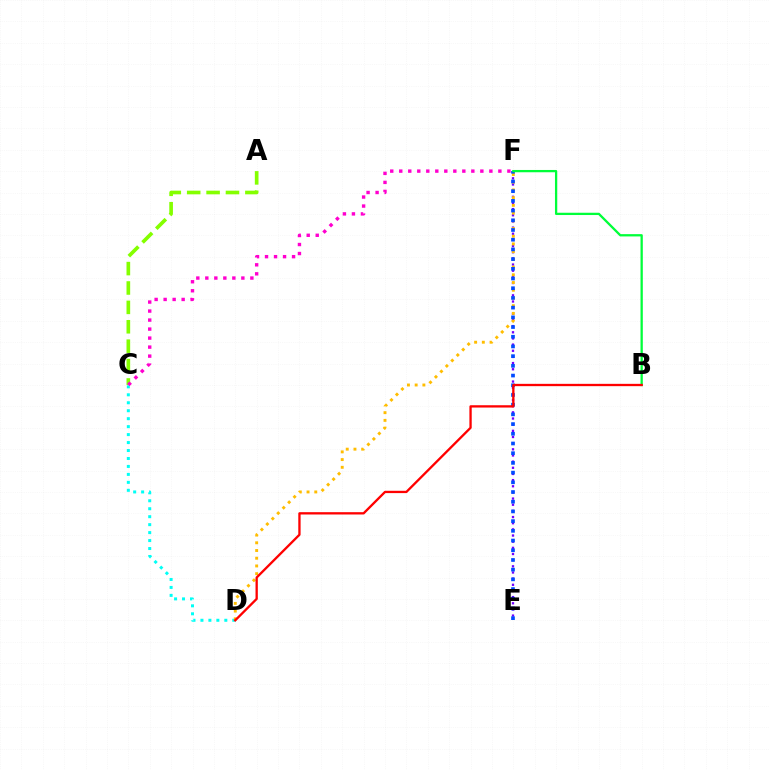{('A', 'C'): [{'color': '#84ff00', 'line_style': 'dashed', 'thickness': 2.64}], ('E', 'F'): [{'color': '#7200ff', 'line_style': 'dotted', 'thickness': 1.67}, {'color': '#004bff', 'line_style': 'dotted', 'thickness': 2.64}], ('C', 'D'): [{'color': '#00fff6', 'line_style': 'dotted', 'thickness': 2.16}], ('D', 'F'): [{'color': '#ffbd00', 'line_style': 'dotted', 'thickness': 2.1}], ('C', 'F'): [{'color': '#ff00cf', 'line_style': 'dotted', 'thickness': 2.45}], ('B', 'F'): [{'color': '#00ff39', 'line_style': 'solid', 'thickness': 1.65}], ('B', 'D'): [{'color': '#ff0000', 'line_style': 'solid', 'thickness': 1.66}]}